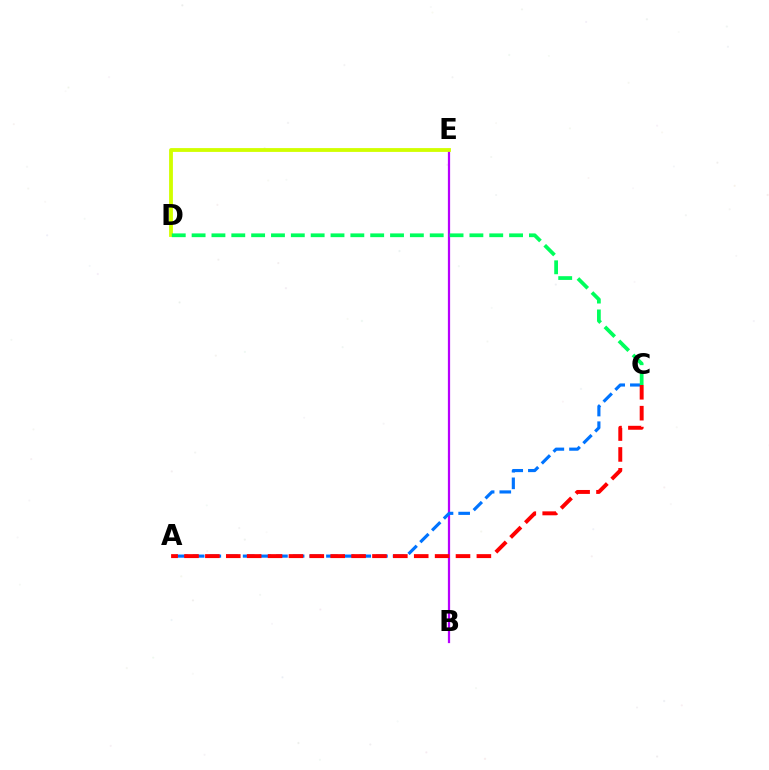{('B', 'E'): [{'color': '#b900ff', 'line_style': 'solid', 'thickness': 1.61}], ('D', 'E'): [{'color': '#d1ff00', 'line_style': 'solid', 'thickness': 2.75}], ('A', 'C'): [{'color': '#0074ff', 'line_style': 'dashed', 'thickness': 2.26}, {'color': '#ff0000', 'line_style': 'dashed', 'thickness': 2.84}], ('C', 'D'): [{'color': '#00ff5c', 'line_style': 'dashed', 'thickness': 2.7}]}